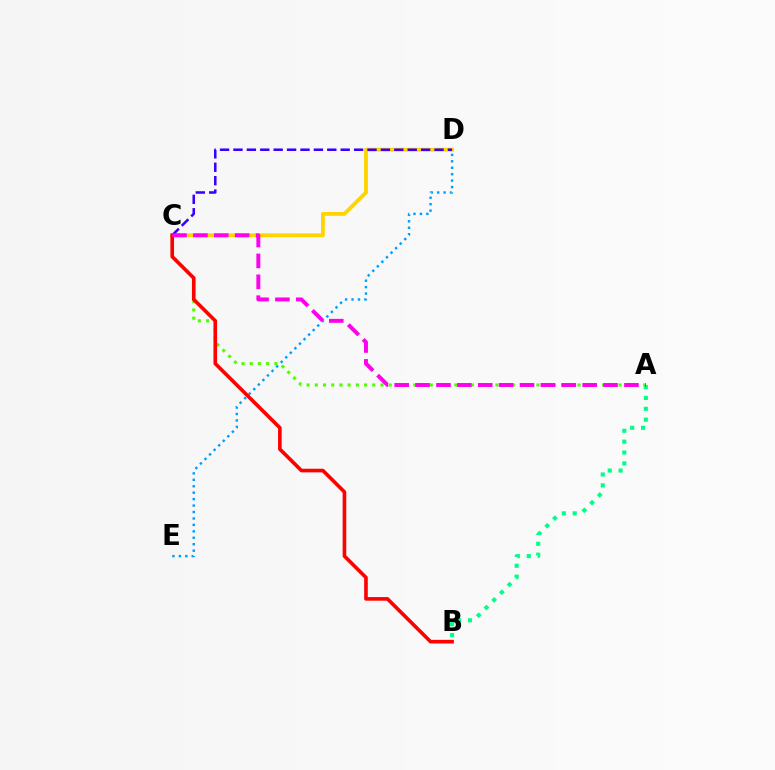{('C', 'D'): [{'color': '#ffd500', 'line_style': 'solid', 'thickness': 2.77}, {'color': '#3700ff', 'line_style': 'dashed', 'thickness': 1.82}], ('A', 'C'): [{'color': '#4fff00', 'line_style': 'dotted', 'thickness': 2.23}, {'color': '#ff00ed', 'line_style': 'dashed', 'thickness': 2.84}], ('A', 'B'): [{'color': '#00ff86', 'line_style': 'dotted', 'thickness': 2.95}], ('D', 'E'): [{'color': '#009eff', 'line_style': 'dotted', 'thickness': 1.75}], ('B', 'C'): [{'color': '#ff0000', 'line_style': 'solid', 'thickness': 2.61}]}